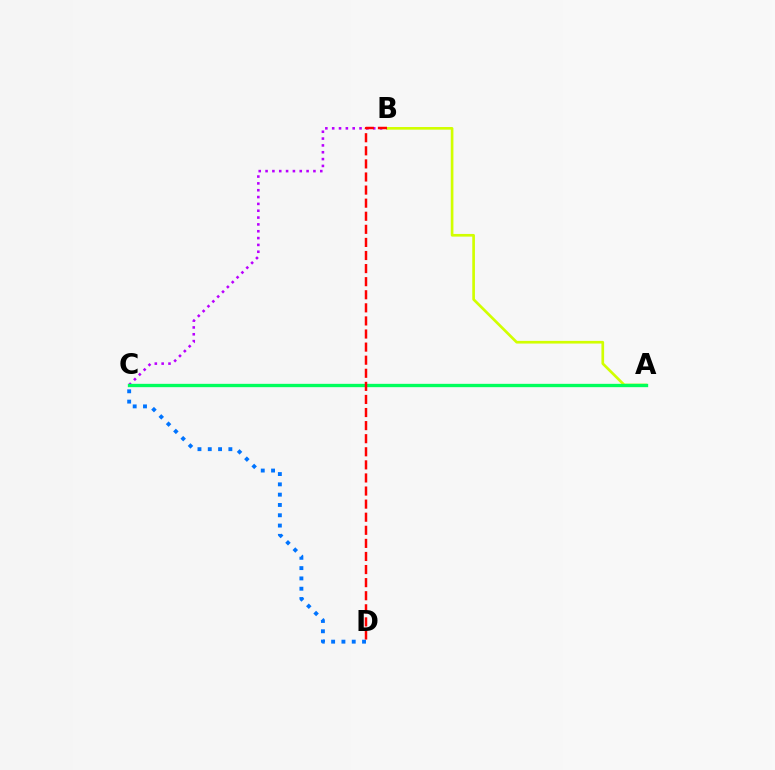{('B', 'C'): [{'color': '#b900ff', 'line_style': 'dotted', 'thickness': 1.86}], ('C', 'D'): [{'color': '#0074ff', 'line_style': 'dotted', 'thickness': 2.8}], ('A', 'B'): [{'color': '#d1ff00', 'line_style': 'solid', 'thickness': 1.92}], ('A', 'C'): [{'color': '#00ff5c', 'line_style': 'solid', 'thickness': 2.4}], ('B', 'D'): [{'color': '#ff0000', 'line_style': 'dashed', 'thickness': 1.78}]}